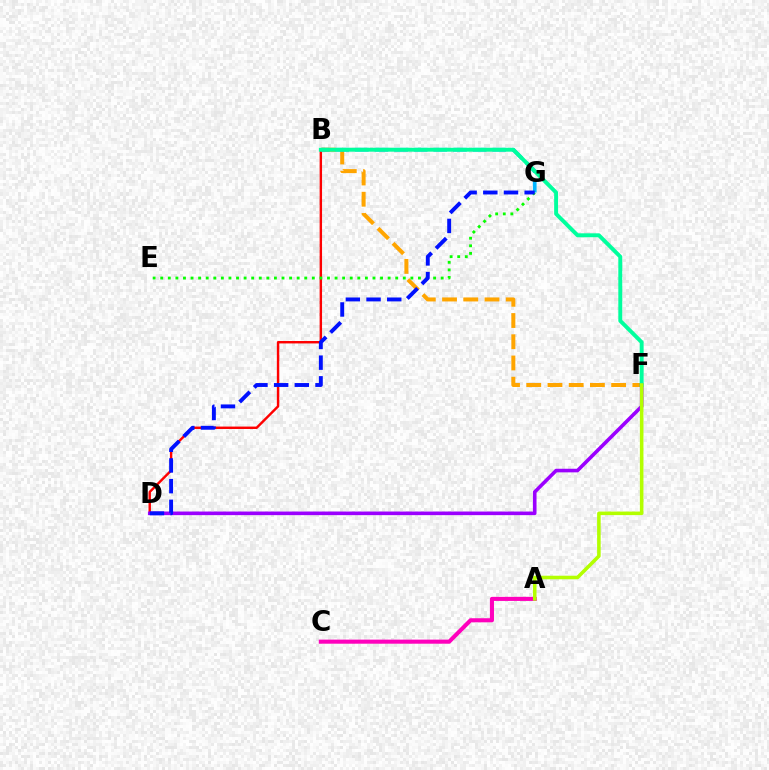{('B', 'F'): [{'color': '#ffa500', 'line_style': 'dashed', 'thickness': 2.88}, {'color': '#00ff9d', 'line_style': 'solid', 'thickness': 2.82}], ('B', 'D'): [{'color': '#ff0000', 'line_style': 'solid', 'thickness': 1.74}], ('A', 'C'): [{'color': '#ff00bd', 'line_style': 'solid', 'thickness': 2.94}], ('D', 'F'): [{'color': '#9b00ff', 'line_style': 'solid', 'thickness': 2.59}], ('E', 'G'): [{'color': '#08ff00', 'line_style': 'dotted', 'thickness': 2.06}], ('B', 'G'): [{'color': '#00b5ff', 'line_style': 'dashed', 'thickness': 2.67}], ('D', 'G'): [{'color': '#0010ff', 'line_style': 'dashed', 'thickness': 2.81}], ('A', 'F'): [{'color': '#b3ff00', 'line_style': 'solid', 'thickness': 2.56}]}